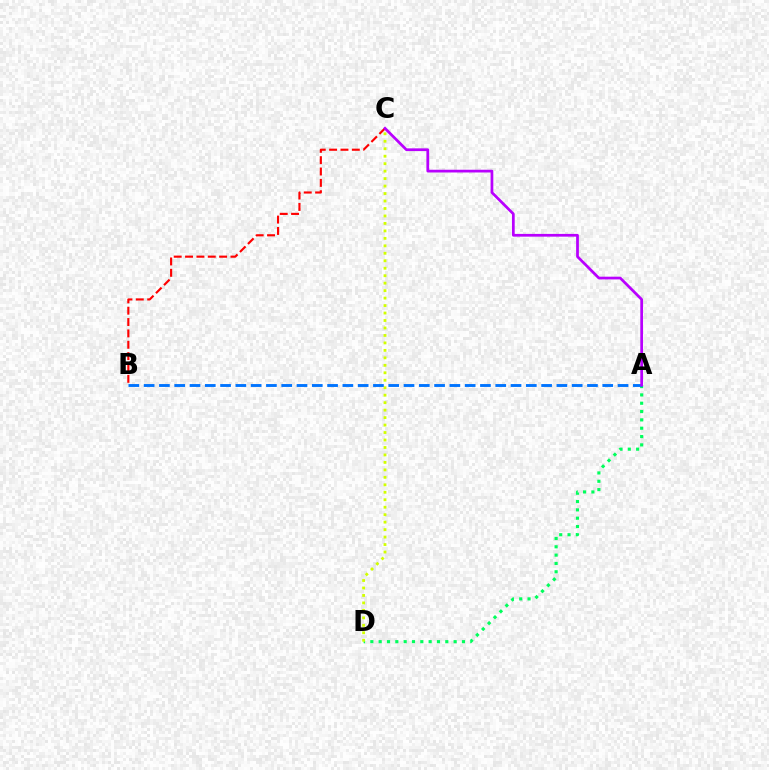{('A', 'D'): [{'color': '#00ff5c', 'line_style': 'dotted', 'thickness': 2.26}], ('C', 'D'): [{'color': '#d1ff00', 'line_style': 'dotted', 'thickness': 2.03}], ('A', 'B'): [{'color': '#0074ff', 'line_style': 'dashed', 'thickness': 2.08}], ('B', 'C'): [{'color': '#ff0000', 'line_style': 'dashed', 'thickness': 1.54}], ('A', 'C'): [{'color': '#b900ff', 'line_style': 'solid', 'thickness': 1.97}]}